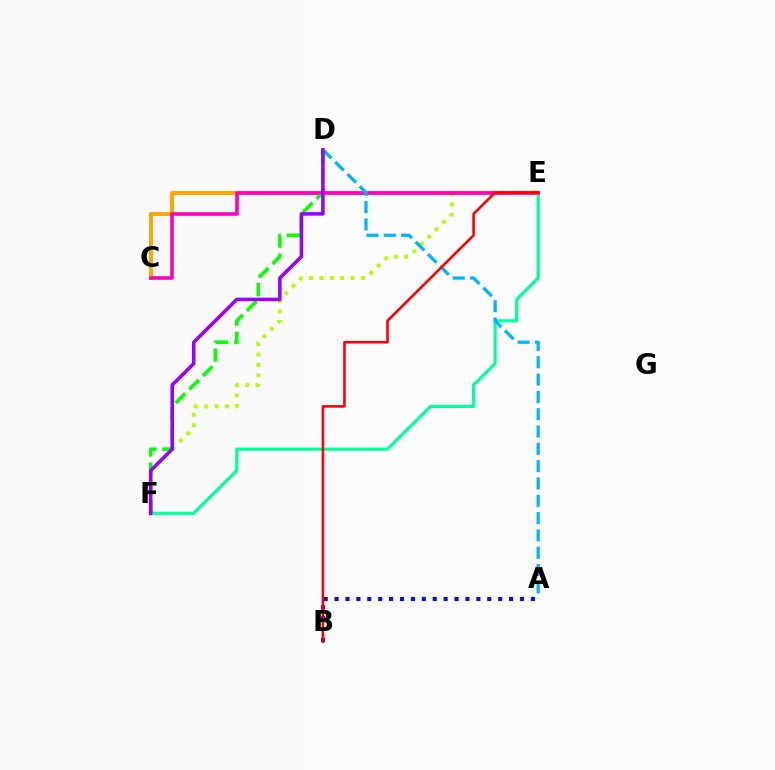{('E', 'F'): [{'color': '#00ff9d', 'line_style': 'solid', 'thickness': 2.29}, {'color': '#b3ff00', 'line_style': 'dotted', 'thickness': 2.83}], ('D', 'F'): [{'color': '#08ff00', 'line_style': 'dashed', 'thickness': 2.61}, {'color': '#9b00ff', 'line_style': 'solid', 'thickness': 2.56}], ('A', 'B'): [{'color': '#0010ff', 'line_style': 'dotted', 'thickness': 2.96}], ('C', 'E'): [{'color': '#ffa500', 'line_style': 'solid', 'thickness': 2.85}, {'color': '#ff00bd', 'line_style': 'solid', 'thickness': 2.58}], ('A', 'D'): [{'color': '#00b5ff', 'line_style': 'dashed', 'thickness': 2.35}], ('B', 'E'): [{'color': '#ff0000', 'line_style': 'solid', 'thickness': 1.87}]}